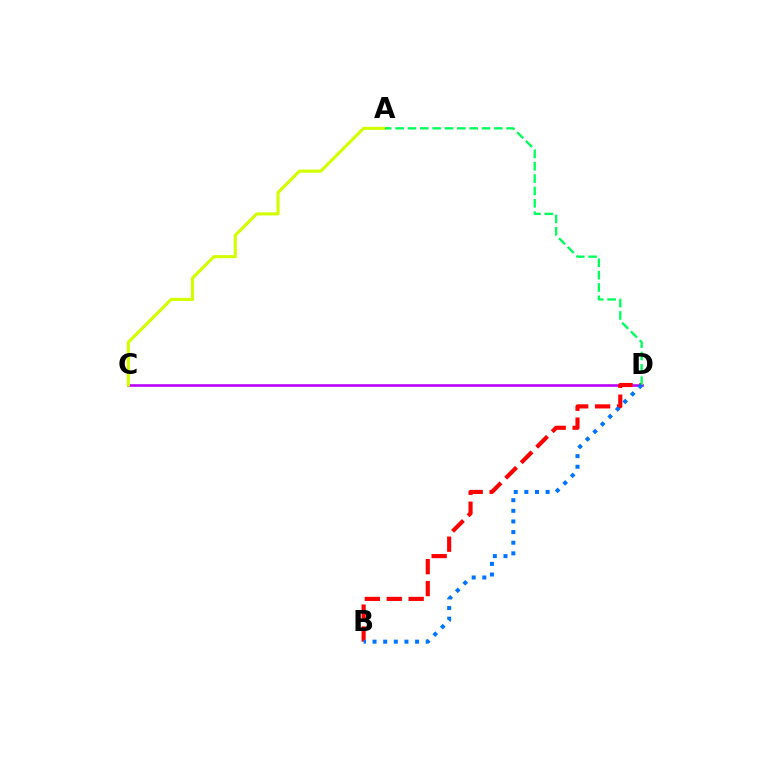{('C', 'D'): [{'color': '#b900ff', 'line_style': 'solid', 'thickness': 1.87}], ('B', 'D'): [{'color': '#ff0000', 'line_style': 'dashed', 'thickness': 2.98}, {'color': '#0074ff', 'line_style': 'dotted', 'thickness': 2.89}], ('A', 'C'): [{'color': '#d1ff00', 'line_style': 'solid', 'thickness': 2.23}], ('A', 'D'): [{'color': '#00ff5c', 'line_style': 'dashed', 'thickness': 1.68}]}